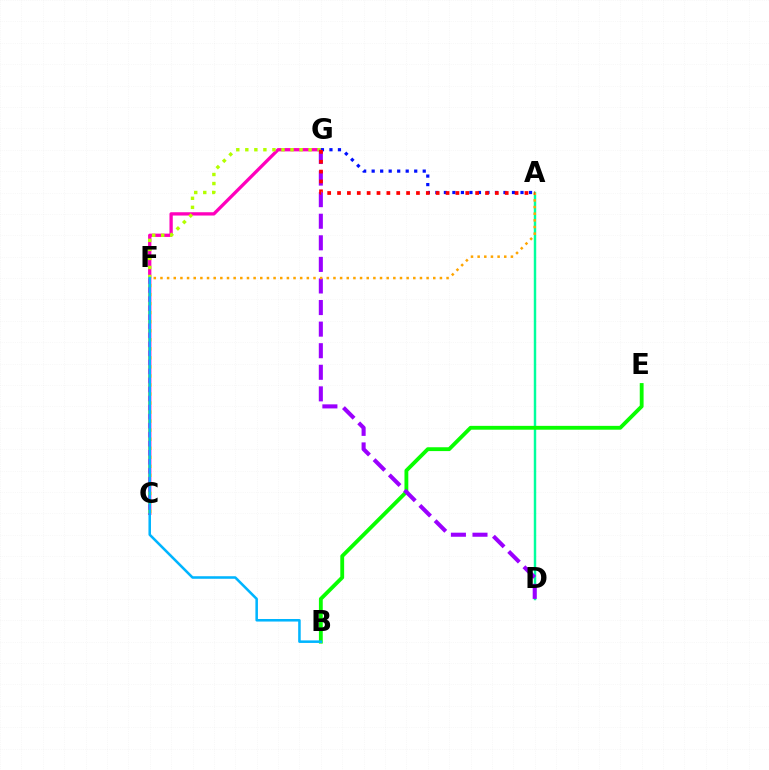{('A', 'D'): [{'color': '#00ff9d', 'line_style': 'solid', 'thickness': 1.76}], ('C', 'G'): [{'color': '#ff00bd', 'line_style': 'solid', 'thickness': 2.38}, {'color': '#b3ff00', 'line_style': 'dotted', 'thickness': 2.46}], ('B', 'E'): [{'color': '#08ff00', 'line_style': 'solid', 'thickness': 2.76}], ('A', 'G'): [{'color': '#0010ff', 'line_style': 'dotted', 'thickness': 2.31}, {'color': '#ff0000', 'line_style': 'dotted', 'thickness': 2.68}], ('B', 'F'): [{'color': '#00b5ff', 'line_style': 'solid', 'thickness': 1.83}], ('D', 'G'): [{'color': '#9b00ff', 'line_style': 'dashed', 'thickness': 2.93}], ('A', 'F'): [{'color': '#ffa500', 'line_style': 'dotted', 'thickness': 1.81}]}